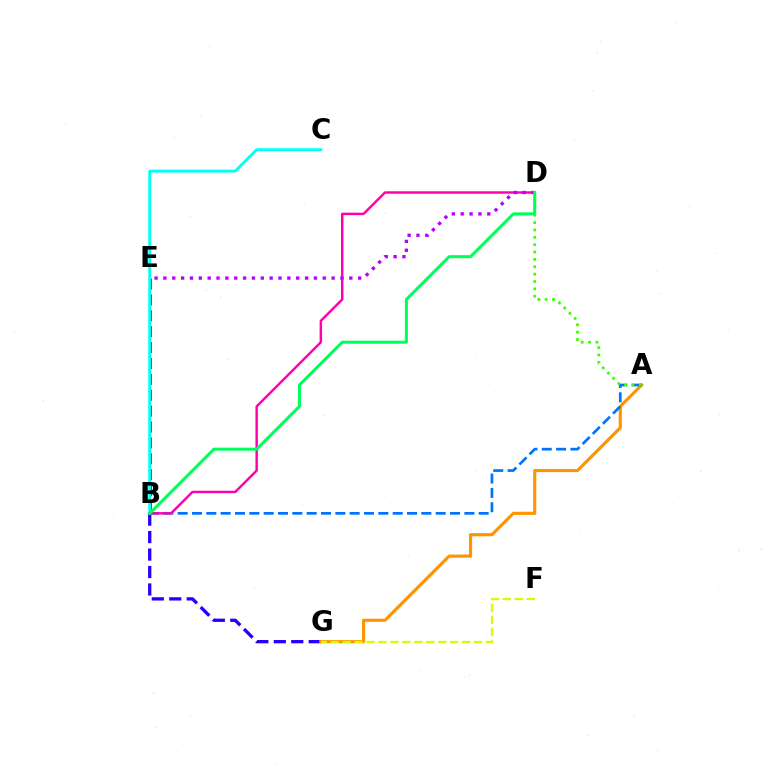{('B', 'G'): [{'color': '#2500ff', 'line_style': 'dashed', 'thickness': 2.37}], ('B', 'E'): [{'color': '#ff0000', 'line_style': 'dashed', 'thickness': 2.16}], ('A', 'G'): [{'color': '#ff9400', 'line_style': 'solid', 'thickness': 2.26}], ('A', 'B'): [{'color': '#0074ff', 'line_style': 'dashed', 'thickness': 1.95}], ('A', 'D'): [{'color': '#3dff00', 'line_style': 'dotted', 'thickness': 2.0}], ('B', 'C'): [{'color': '#00fff6', 'line_style': 'solid', 'thickness': 2.07}], ('F', 'G'): [{'color': '#d1ff00', 'line_style': 'dashed', 'thickness': 1.62}], ('B', 'D'): [{'color': '#ff00ac', 'line_style': 'solid', 'thickness': 1.75}, {'color': '#00ff5c', 'line_style': 'solid', 'thickness': 2.17}], ('D', 'E'): [{'color': '#b900ff', 'line_style': 'dotted', 'thickness': 2.41}]}